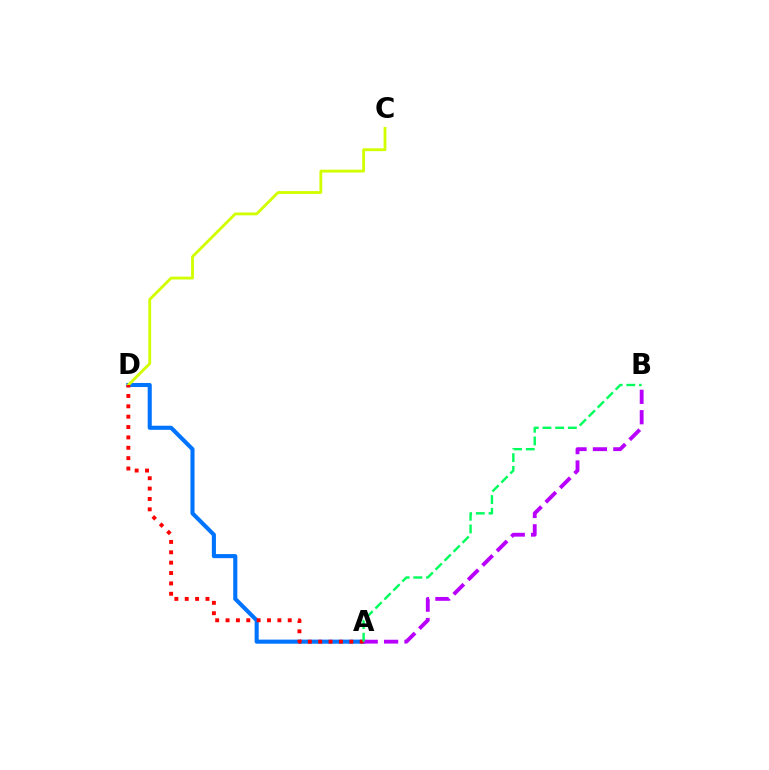{('A', 'D'): [{'color': '#0074ff', 'line_style': 'solid', 'thickness': 2.94}, {'color': '#ff0000', 'line_style': 'dotted', 'thickness': 2.82}], ('C', 'D'): [{'color': '#d1ff00', 'line_style': 'solid', 'thickness': 2.05}], ('A', 'B'): [{'color': '#b900ff', 'line_style': 'dashed', 'thickness': 2.77}, {'color': '#00ff5c', 'line_style': 'dashed', 'thickness': 1.73}]}